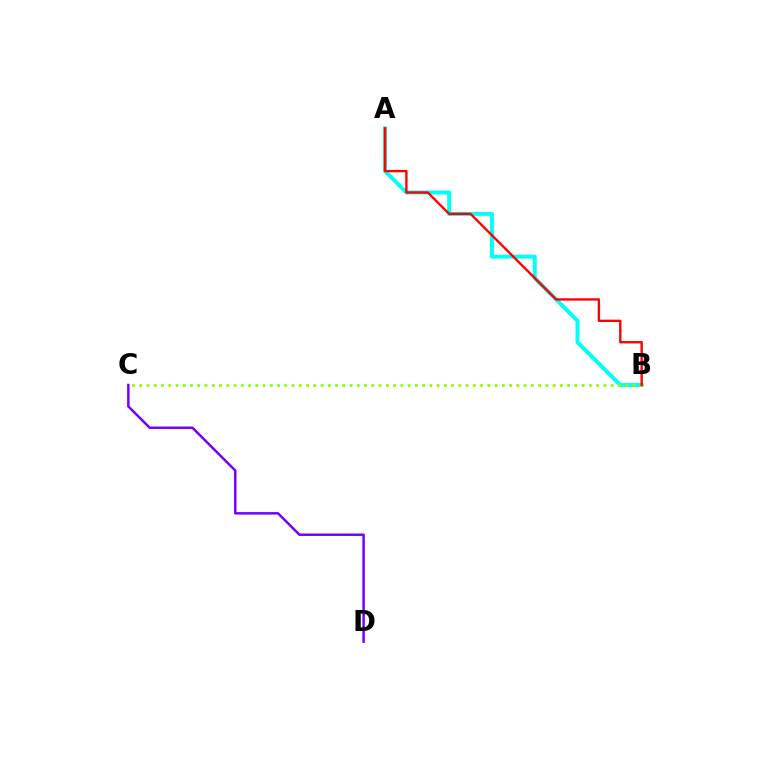{('C', 'D'): [{'color': '#7200ff', 'line_style': 'solid', 'thickness': 1.79}], ('A', 'B'): [{'color': '#00fff6', 'line_style': 'solid', 'thickness': 2.83}, {'color': '#ff0000', 'line_style': 'solid', 'thickness': 1.7}], ('B', 'C'): [{'color': '#84ff00', 'line_style': 'dotted', 'thickness': 1.97}]}